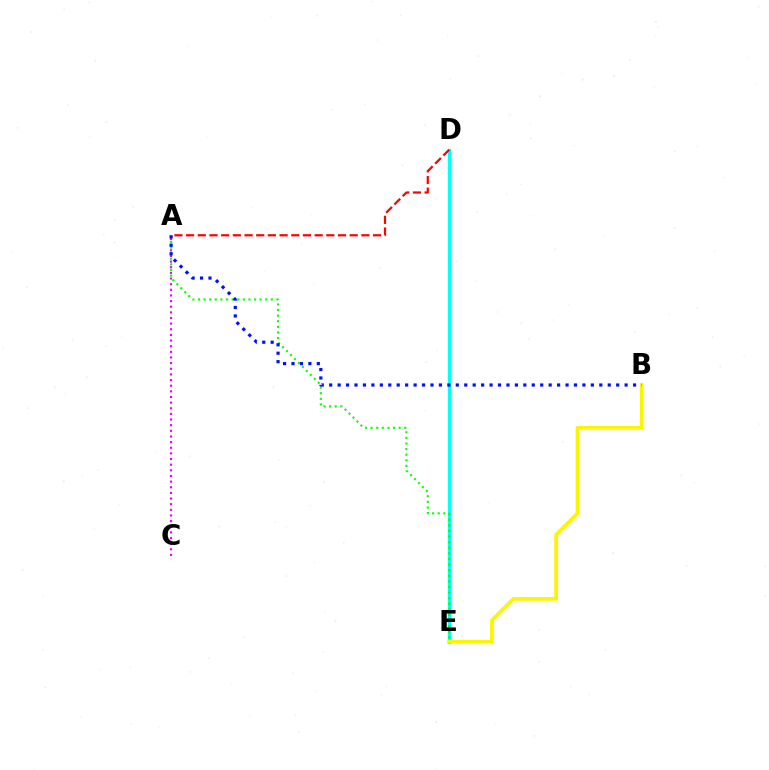{('D', 'E'): [{'color': '#00fff6', 'line_style': 'solid', 'thickness': 2.38}], ('A', 'E'): [{'color': '#08ff00', 'line_style': 'dotted', 'thickness': 1.52}], ('B', 'E'): [{'color': '#fcf500', 'line_style': 'solid', 'thickness': 2.68}], ('A', 'C'): [{'color': '#ee00ff', 'line_style': 'dotted', 'thickness': 1.53}], ('A', 'B'): [{'color': '#0010ff', 'line_style': 'dotted', 'thickness': 2.29}], ('A', 'D'): [{'color': '#ff0000', 'line_style': 'dashed', 'thickness': 1.59}]}